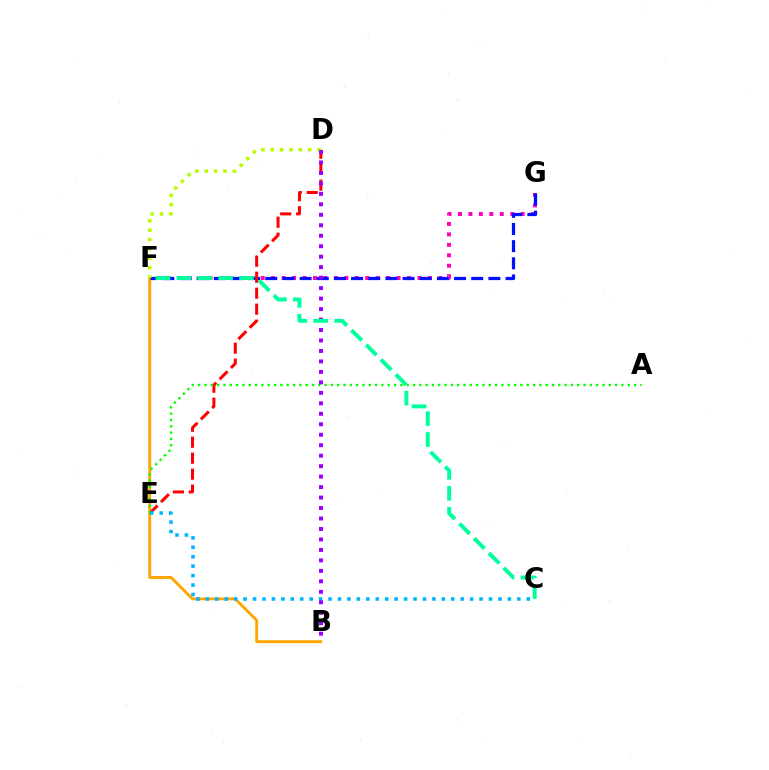{('B', 'F'): [{'color': '#ffa500', 'line_style': 'solid', 'thickness': 2.06}], ('F', 'G'): [{'color': '#ff00bd', 'line_style': 'dotted', 'thickness': 2.84}, {'color': '#0010ff', 'line_style': 'dashed', 'thickness': 2.33}], ('D', 'E'): [{'color': '#ff0000', 'line_style': 'dashed', 'thickness': 2.17}], ('A', 'E'): [{'color': '#08ff00', 'line_style': 'dotted', 'thickness': 1.72}], ('D', 'F'): [{'color': '#b3ff00', 'line_style': 'dotted', 'thickness': 2.54}], ('C', 'E'): [{'color': '#00b5ff', 'line_style': 'dotted', 'thickness': 2.56}], ('B', 'D'): [{'color': '#9b00ff', 'line_style': 'dotted', 'thickness': 2.85}], ('C', 'F'): [{'color': '#00ff9d', 'line_style': 'dashed', 'thickness': 2.84}]}